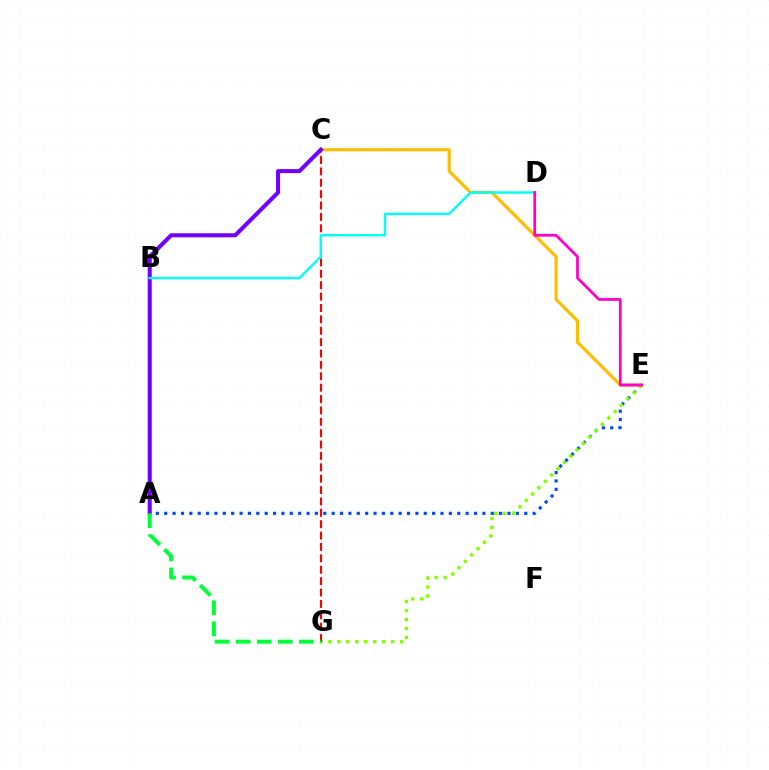{('A', 'E'): [{'color': '#004bff', 'line_style': 'dotted', 'thickness': 2.27}], ('C', 'E'): [{'color': '#ffbd00', 'line_style': 'solid', 'thickness': 2.28}], ('E', 'G'): [{'color': '#84ff00', 'line_style': 'dotted', 'thickness': 2.44}], ('C', 'G'): [{'color': '#ff0000', 'line_style': 'dashed', 'thickness': 1.55}], ('A', 'C'): [{'color': '#7200ff', 'line_style': 'solid', 'thickness': 2.92}], ('B', 'D'): [{'color': '#00fff6', 'line_style': 'solid', 'thickness': 1.75}], ('D', 'E'): [{'color': '#ff00cf', 'line_style': 'solid', 'thickness': 1.98}], ('A', 'G'): [{'color': '#00ff39', 'line_style': 'dashed', 'thickness': 2.86}]}